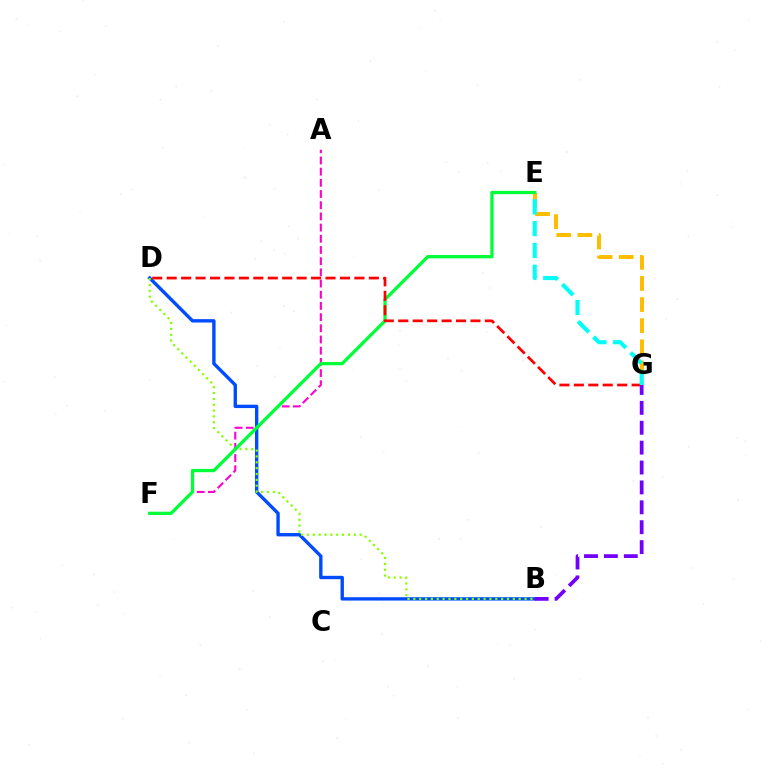{('B', 'D'): [{'color': '#004bff', 'line_style': 'solid', 'thickness': 2.42}, {'color': '#84ff00', 'line_style': 'dotted', 'thickness': 1.59}], ('E', 'G'): [{'color': '#ffbd00', 'line_style': 'dashed', 'thickness': 2.87}, {'color': '#00fff6', 'line_style': 'dashed', 'thickness': 2.96}], ('A', 'F'): [{'color': '#ff00cf', 'line_style': 'dashed', 'thickness': 1.52}], ('E', 'F'): [{'color': '#00ff39', 'line_style': 'solid', 'thickness': 2.37}], ('D', 'G'): [{'color': '#ff0000', 'line_style': 'dashed', 'thickness': 1.96}], ('B', 'G'): [{'color': '#7200ff', 'line_style': 'dashed', 'thickness': 2.7}]}